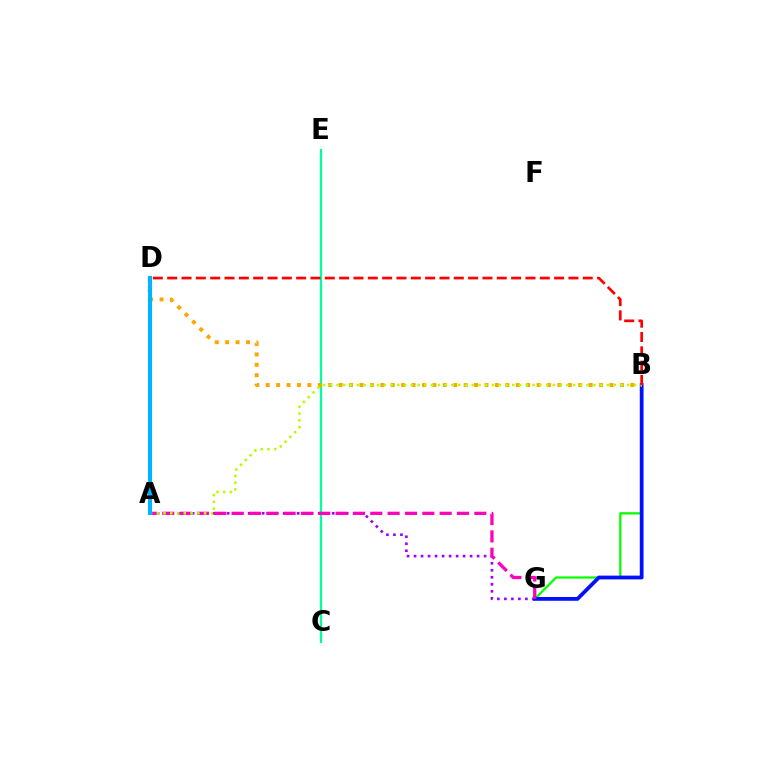{('C', 'E'): [{'color': '#00ff9d', 'line_style': 'solid', 'thickness': 1.63}], ('B', 'G'): [{'color': '#08ff00', 'line_style': 'solid', 'thickness': 1.63}, {'color': '#0010ff', 'line_style': 'solid', 'thickness': 2.72}], ('A', 'G'): [{'color': '#9b00ff', 'line_style': 'dotted', 'thickness': 1.9}, {'color': '#ff00bd', 'line_style': 'dashed', 'thickness': 2.36}], ('B', 'D'): [{'color': '#ffa500', 'line_style': 'dotted', 'thickness': 2.83}, {'color': '#ff0000', 'line_style': 'dashed', 'thickness': 1.95}], ('A', 'B'): [{'color': '#b3ff00', 'line_style': 'dotted', 'thickness': 1.84}], ('A', 'D'): [{'color': '#00b5ff', 'line_style': 'solid', 'thickness': 2.95}]}